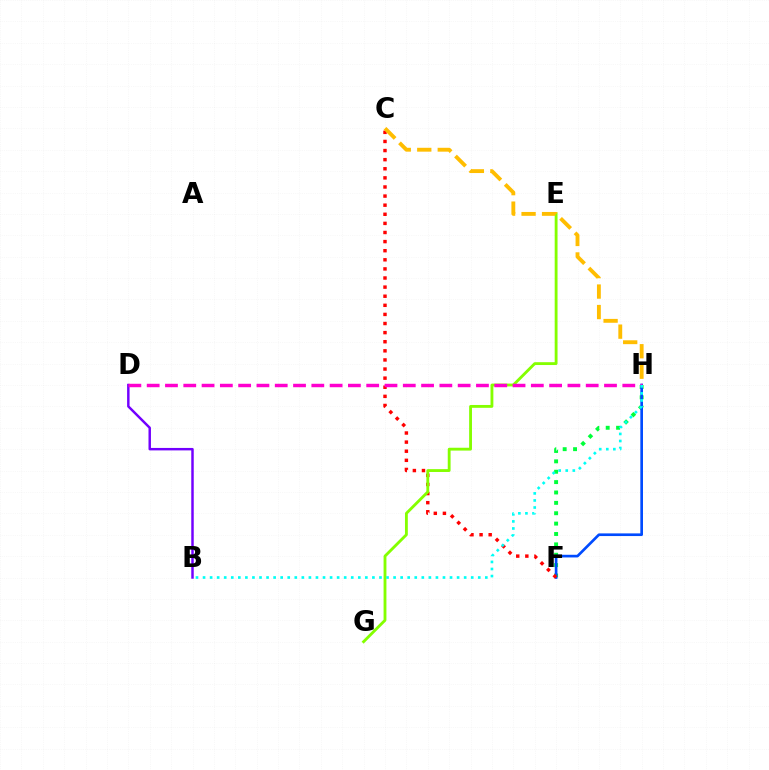{('F', 'H'): [{'color': '#00ff39', 'line_style': 'dotted', 'thickness': 2.82}, {'color': '#004bff', 'line_style': 'solid', 'thickness': 1.92}], ('B', 'D'): [{'color': '#7200ff', 'line_style': 'solid', 'thickness': 1.77}], ('C', 'F'): [{'color': '#ff0000', 'line_style': 'dotted', 'thickness': 2.47}], ('E', 'G'): [{'color': '#84ff00', 'line_style': 'solid', 'thickness': 2.04}], ('D', 'H'): [{'color': '#ff00cf', 'line_style': 'dashed', 'thickness': 2.49}], ('C', 'H'): [{'color': '#ffbd00', 'line_style': 'dashed', 'thickness': 2.78}], ('B', 'H'): [{'color': '#00fff6', 'line_style': 'dotted', 'thickness': 1.92}]}